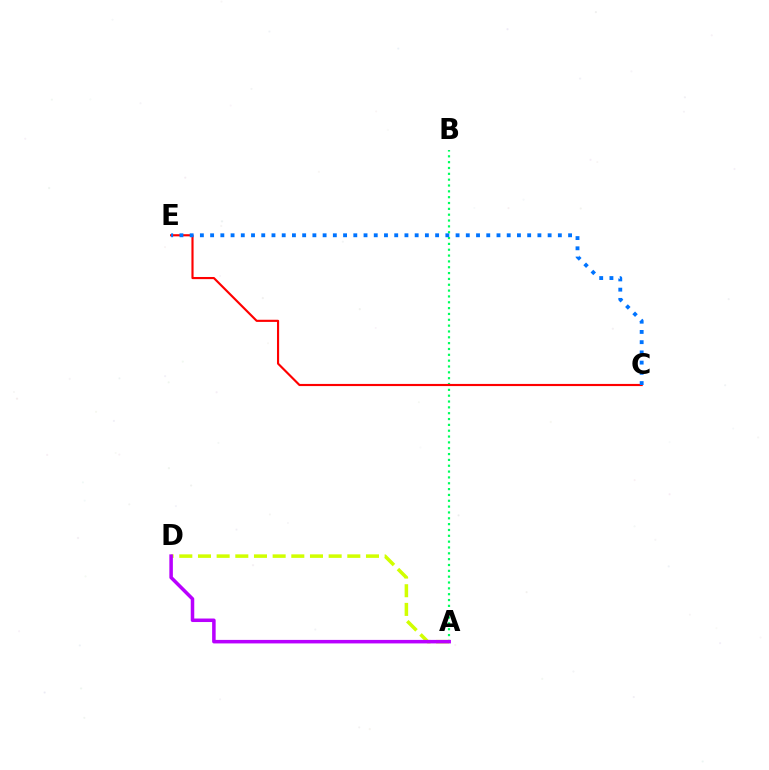{('A', 'D'): [{'color': '#d1ff00', 'line_style': 'dashed', 'thickness': 2.54}, {'color': '#b900ff', 'line_style': 'solid', 'thickness': 2.53}], ('A', 'B'): [{'color': '#00ff5c', 'line_style': 'dotted', 'thickness': 1.59}], ('C', 'E'): [{'color': '#ff0000', 'line_style': 'solid', 'thickness': 1.55}, {'color': '#0074ff', 'line_style': 'dotted', 'thickness': 2.78}]}